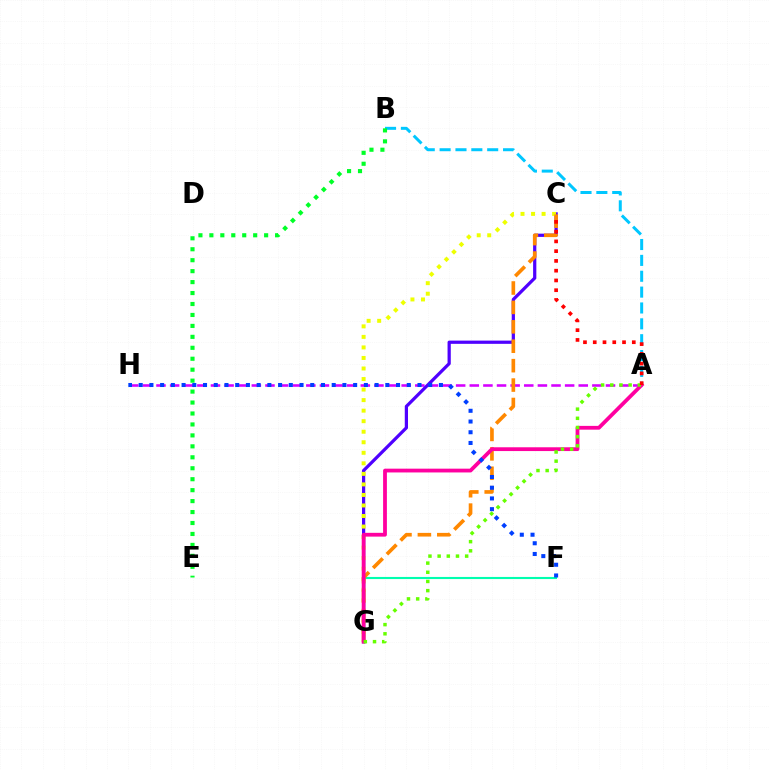{('A', 'H'): [{'color': '#d600ff', 'line_style': 'dashed', 'thickness': 1.85}], ('C', 'G'): [{'color': '#4f00ff', 'line_style': 'solid', 'thickness': 2.33}, {'color': '#eeff00', 'line_style': 'dotted', 'thickness': 2.86}, {'color': '#ff8800', 'line_style': 'dashed', 'thickness': 2.64}], ('A', 'B'): [{'color': '#00c7ff', 'line_style': 'dashed', 'thickness': 2.15}], ('B', 'E'): [{'color': '#00ff27', 'line_style': 'dotted', 'thickness': 2.98}], ('F', 'G'): [{'color': '#00ffaf', 'line_style': 'solid', 'thickness': 1.53}], ('A', 'G'): [{'color': '#ff00a0', 'line_style': 'solid', 'thickness': 2.73}, {'color': '#66ff00', 'line_style': 'dotted', 'thickness': 2.49}], ('A', 'C'): [{'color': '#ff0000', 'line_style': 'dotted', 'thickness': 2.65}], ('F', 'H'): [{'color': '#003fff', 'line_style': 'dotted', 'thickness': 2.91}]}